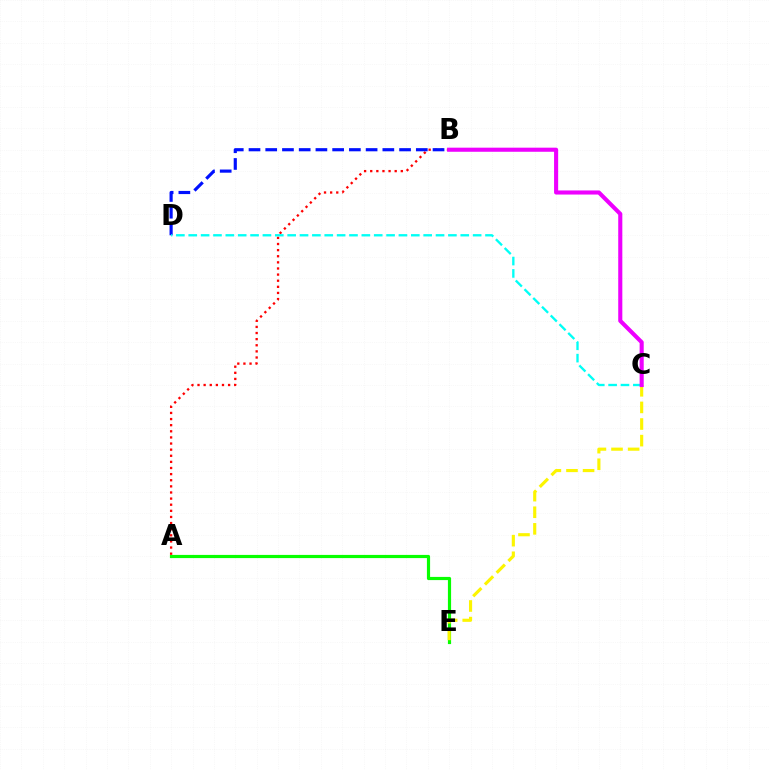{('A', 'E'): [{'color': '#08ff00', 'line_style': 'solid', 'thickness': 2.29}], ('A', 'B'): [{'color': '#ff0000', 'line_style': 'dotted', 'thickness': 1.66}], ('B', 'D'): [{'color': '#0010ff', 'line_style': 'dashed', 'thickness': 2.27}], ('C', 'D'): [{'color': '#00fff6', 'line_style': 'dashed', 'thickness': 1.68}], ('C', 'E'): [{'color': '#fcf500', 'line_style': 'dashed', 'thickness': 2.26}], ('B', 'C'): [{'color': '#ee00ff', 'line_style': 'solid', 'thickness': 2.95}]}